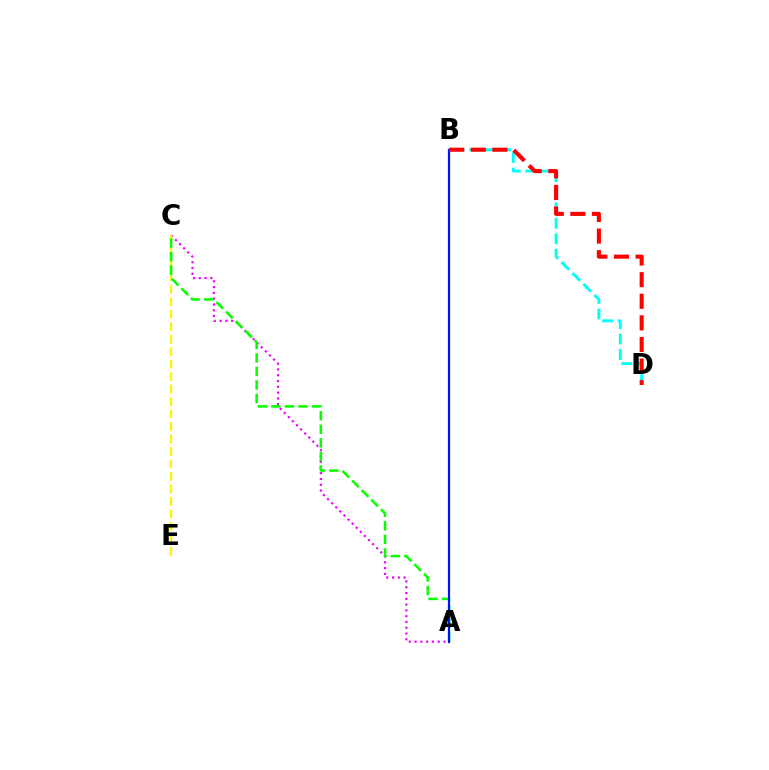{('A', 'C'): [{'color': '#ee00ff', 'line_style': 'dotted', 'thickness': 1.57}, {'color': '#08ff00', 'line_style': 'dashed', 'thickness': 1.84}], ('C', 'E'): [{'color': '#fcf500', 'line_style': 'dashed', 'thickness': 1.69}], ('B', 'D'): [{'color': '#00fff6', 'line_style': 'dashed', 'thickness': 2.1}, {'color': '#ff0000', 'line_style': 'dashed', 'thickness': 2.93}], ('A', 'B'): [{'color': '#0010ff', 'line_style': 'solid', 'thickness': 1.58}]}